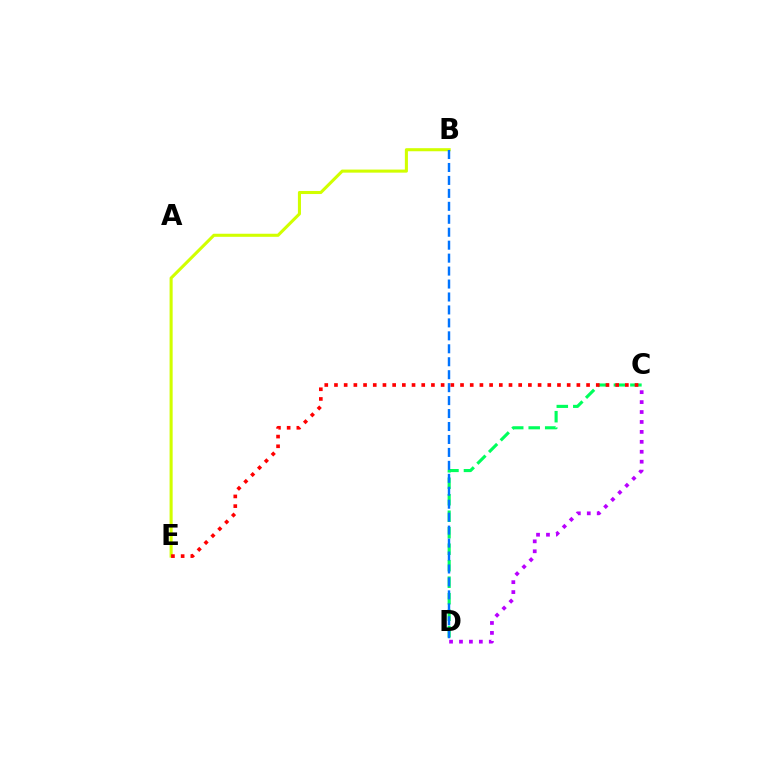{('C', 'D'): [{'color': '#00ff5c', 'line_style': 'dashed', 'thickness': 2.24}, {'color': '#b900ff', 'line_style': 'dotted', 'thickness': 2.7}], ('B', 'E'): [{'color': '#d1ff00', 'line_style': 'solid', 'thickness': 2.21}], ('C', 'E'): [{'color': '#ff0000', 'line_style': 'dotted', 'thickness': 2.63}], ('B', 'D'): [{'color': '#0074ff', 'line_style': 'dashed', 'thickness': 1.76}]}